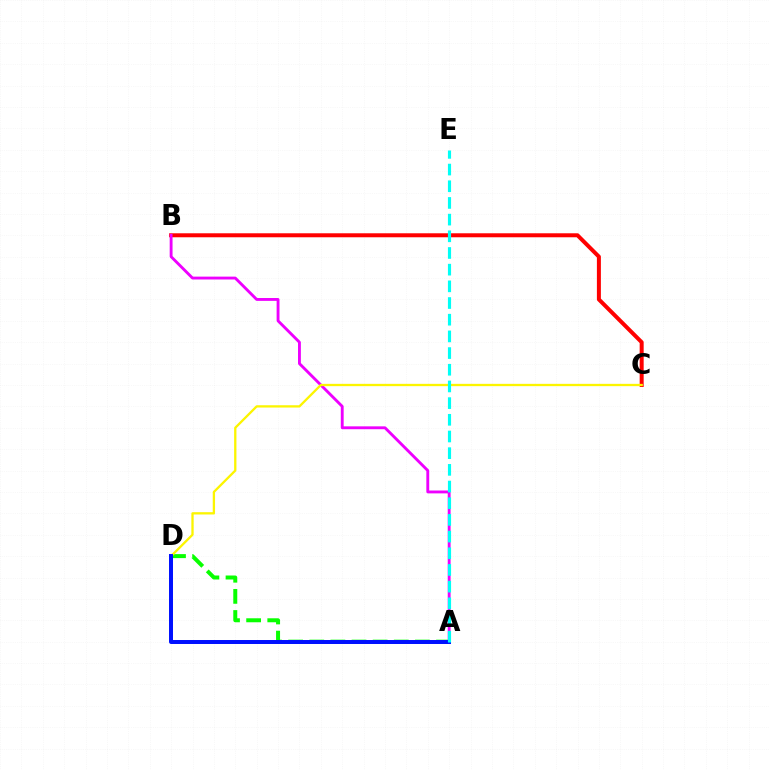{('A', 'D'): [{'color': '#08ff00', 'line_style': 'dashed', 'thickness': 2.87}, {'color': '#0010ff', 'line_style': 'solid', 'thickness': 2.86}], ('B', 'C'): [{'color': '#ff0000', 'line_style': 'solid', 'thickness': 2.88}], ('A', 'B'): [{'color': '#ee00ff', 'line_style': 'solid', 'thickness': 2.06}], ('C', 'D'): [{'color': '#fcf500', 'line_style': 'solid', 'thickness': 1.66}], ('A', 'E'): [{'color': '#00fff6', 'line_style': 'dashed', 'thickness': 2.27}]}